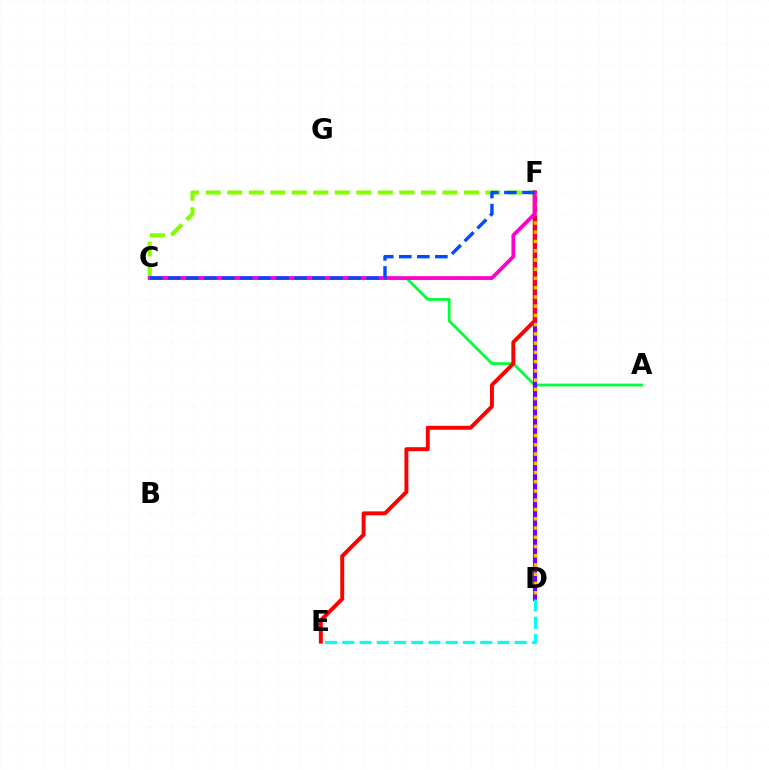{('A', 'C'): [{'color': '#00ff39', 'line_style': 'solid', 'thickness': 2.0}], ('C', 'F'): [{'color': '#84ff00', 'line_style': 'dashed', 'thickness': 2.92}, {'color': '#ff00cf', 'line_style': 'solid', 'thickness': 2.73}, {'color': '#004bff', 'line_style': 'dashed', 'thickness': 2.45}], ('D', 'F'): [{'color': '#7200ff', 'line_style': 'solid', 'thickness': 2.98}, {'color': '#ffbd00', 'line_style': 'dotted', 'thickness': 2.51}], ('E', 'F'): [{'color': '#ff0000', 'line_style': 'solid', 'thickness': 2.83}], ('D', 'E'): [{'color': '#00fff6', 'line_style': 'dashed', 'thickness': 2.34}]}